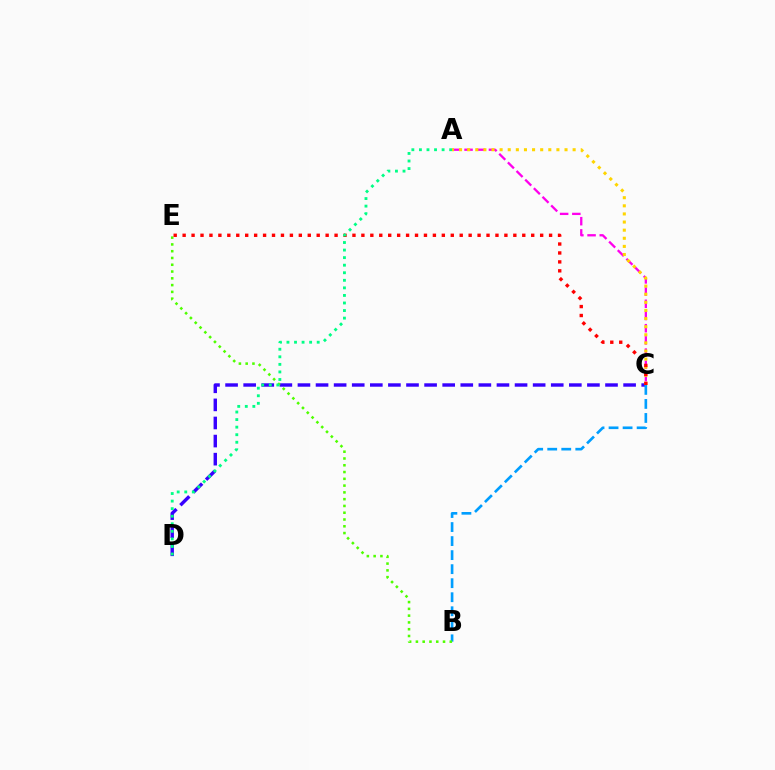{('C', 'D'): [{'color': '#3700ff', 'line_style': 'dashed', 'thickness': 2.46}], ('B', 'C'): [{'color': '#009eff', 'line_style': 'dashed', 'thickness': 1.91}], ('B', 'E'): [{'color': '#4fff00', 'line_style': 'dotted', 'thickness': 1.84}], ('A', 'C'): [{'color': '#ff00ed', 'line_style': 'dashed', 'thickness': 1.66}, {'color': '#ffd500', 'line_style': 'dotted', 'thickness': 2.2}], ('C', 'E'): [{'color': '#ff0000', 'line_style': 'dotted', 'thickness': 2.43}], ('A', 'D'): [{'color': '#00ff86', 'line_style': 'dotted', 'thickness': 2.05}]}